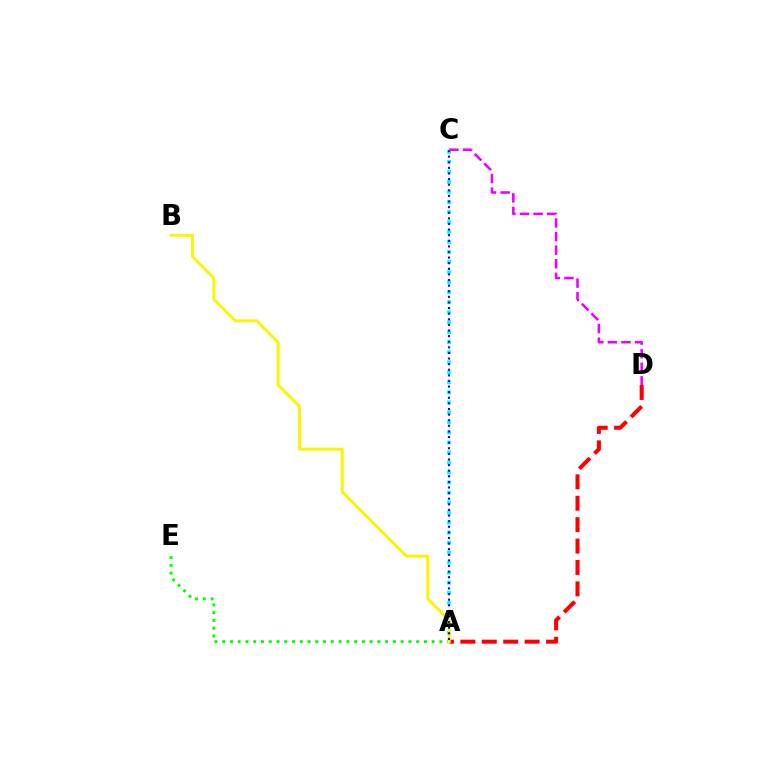{('A', 'C'): [{'color': '#00fff6', 'line_style': 'dotted', 'thickness': 2.72}, {'color': '#0010ff', 'line_style': 'dotted', 'thickness': 1.52}], ('A', 'D'): [{'color': '#ff0000', 'line_style': 'dashed', 'thickness': 2.91}], ('A', 'E'): [{'color': '#08ff00', 'line_style': 'dotted', 'thickness': 2.11}], ('A', 'B'): [{'color': '#fcf500', 'line_style': 'solid', 'thickness': 2.13}], ('C', 'D'): [{'color': '#ee00ff', 'line_style': 'dashed', 'thickness': 1.84}]}